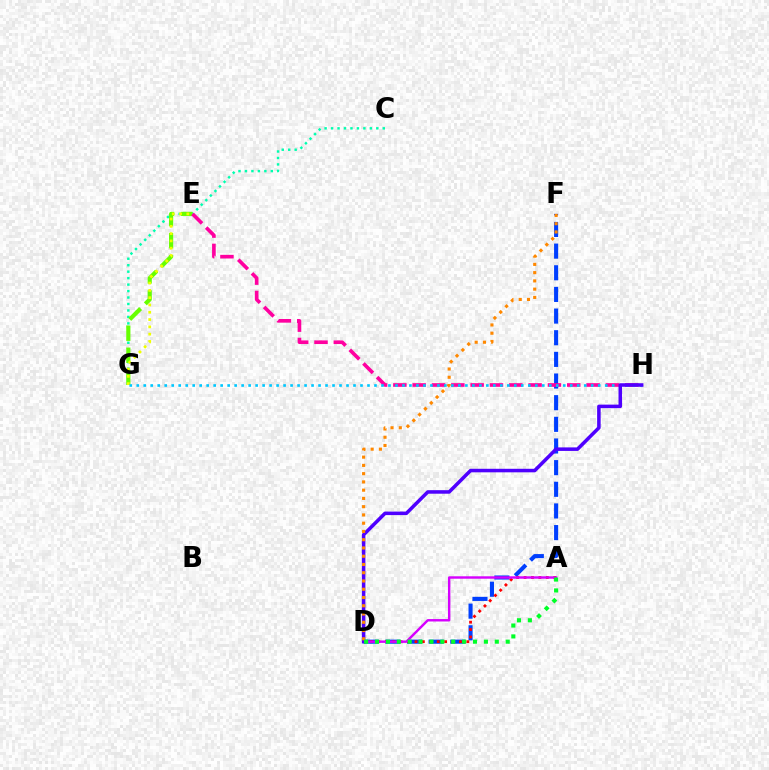{('C', 'G'): [{'color': '#00ffaf', 'line_style': 'dotted', 'thickness': 1.76}], ('E', 'G'): [{'color': '#66ff00', 'line_style': 'dashed', 'thickness': 3.0}, {'color': '#eeff00', 'line_style': 'dotted', 'thickness': 1.98}], ('D', 'F'): [{'color': '#003fff', 'line_style': 'dashed', 'thickness': 2.94}, {'color': '#ff8800', 'line_style': 'dotted', 'thickness': 2.24}], ('E', 'H'): [{'color': '#ff00a0', 'line_style': 'dashed', 'thickness': 2.62}], ('A', 'D'): [{'color': '#ff0000', 'line_style': 'dotted', 'thickness': 2.01}, {'color': '#d600ff', 'line_style': 'solid', 'thickness': 1.74}, {'color': '#00ff27', 'line_style': 'dotted', 'thickness': 2.96}], ('G', 'H'): [{'color': '#00c7ff', 'line_style': 'dotted', 'thickness': 1.9}], ('D', 'H'): [{'color': '#4f00ff', 'line_style': 'solid', 'thickness': 2.55}]}